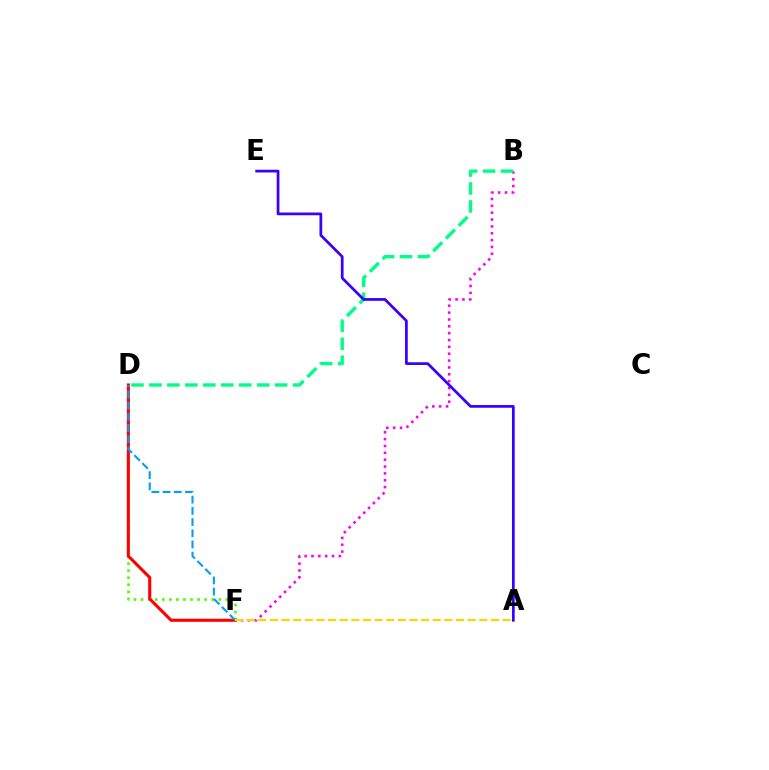{('B', 'F'): [{'color': '#ff00ed', 'line_style': 'dotted', 'thickness': 1.86}], ('D', 'F'): [{'color': '#4fff00', 'line_style': 'dotted', 'thickness': 1.92}, {'color': '#ff0000', 'line_style': 'solid', 'thickness': 2.22}, {'color': '#009eff', 'line_style': 'dashed', 'thickness': 1.52}], ('B', 'D'): [{'color': '#00ff86', 'line_style': 'dashed', 'thickness': 2.44}], ('A', 'E'): [{'color': '#3700ff', 'line_style': 'solid', 'thickness': 1.97}], ('A', 'F'): [{'color': '#ffd500', 'line_style': 'dashed', 'thickness': 1.58}]}